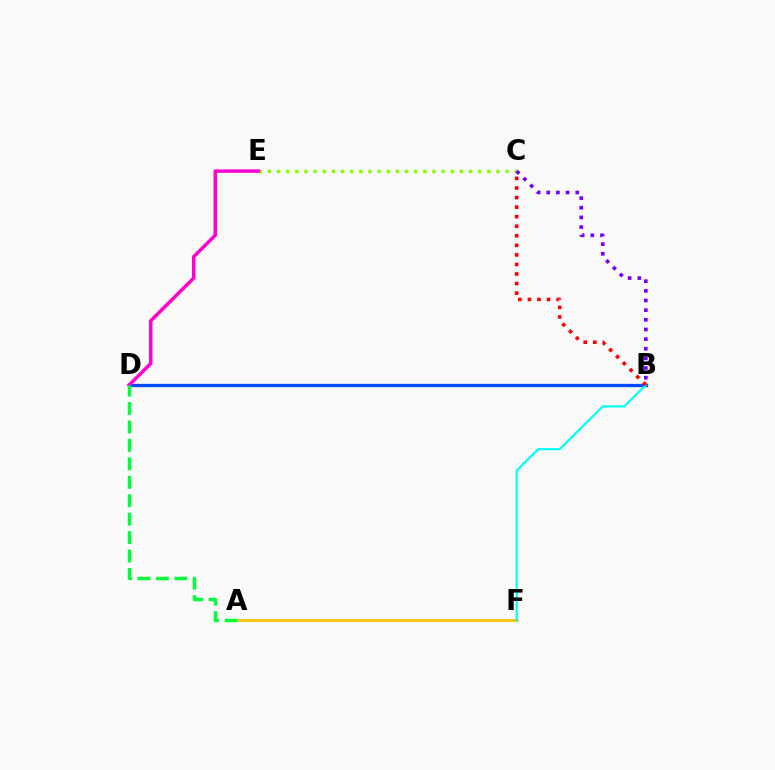{('C', 'E'): [{'color': '#84ff00', 'line_style': 'dotted', 'thickness': 2.48}], ('A', 'F'): [{'color': '#ffbd00', 'line_style': 'solid', 'thickness': 1.95}], ('B', 'C'): [{'color': '#7200ff', 'line_style': 'dotted', 'thickness': 2.62}, {'color': '#ff0000', 'line_style': 'dotted', 'thickness': 2.6}], ('B', 'D'): [{'color': '#004bff', 'line_style': 'solid', 'thickness': 2.38}], ('B', 'F'): [{'color': '#00fff6', 'line_style': 'solid', 'thickness': 1.53}], ('D', 'E'): [{'color': '#ff00cf', 'line_style': 'solid', 'thickness': 2.51}], ('A', 'D'): [{'color': '#00ff39', 'line_style': 'dashed', 'thickness': 2.51}]}